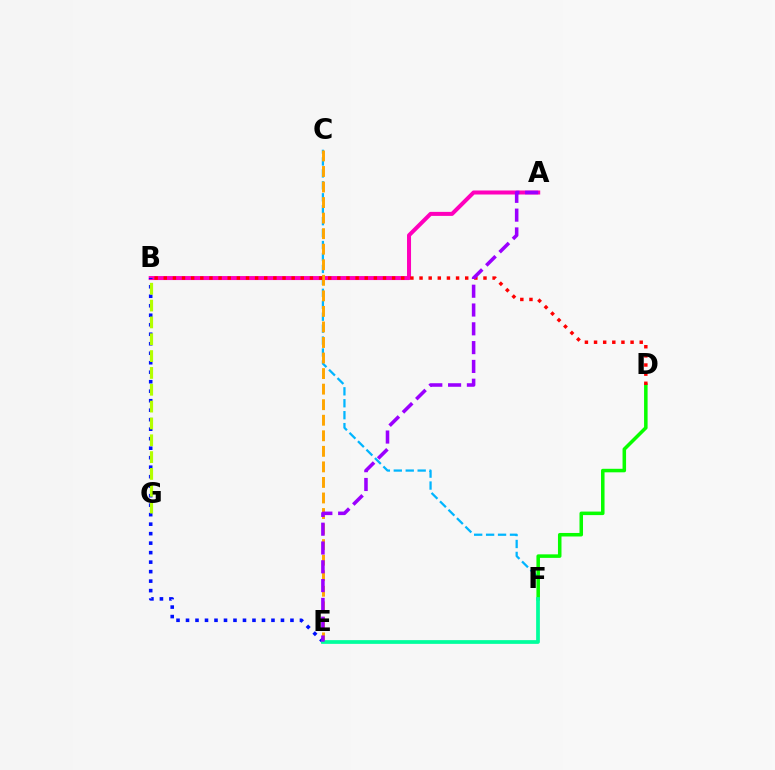{('A', 'B'): [{'color': '#ff00bd', 'line_style': 'solid', 'thickness': 2.89}], ('C', 'F'): [{'color': '#00b5ff', 'line_style': 'dashed', 'thickness': 1.62}], ('C', 'E'): [{'color': '#ffa500', 'line_style': 'dashed', 'thickness': 2.11}], ('D', 'F'): [{'color': '#08ff00', 'line_style': 'solid', 'thickness': 2.54}], ('B', 'D'): [{'color': '#ff0000', 'line_style': 'dotted', 'thickness': 2.48}], ('B', 'E'): [{'color': '#0010ff', 'line_style': 'dotted', 'thickness': 2.58}], ('E', 'F'): [{'color': '#00ff9d', 'line_style': 'solid', 'thickness': 2.68}], ('B', 'G'): [{'color': '#b3ff00', 'line_style': 'dashed', 'thickness': 2.29}], ('A', 'E'): [{'color': '#9b00ff', 'line_style': 'dashed', 'thickness': 2.55}]}